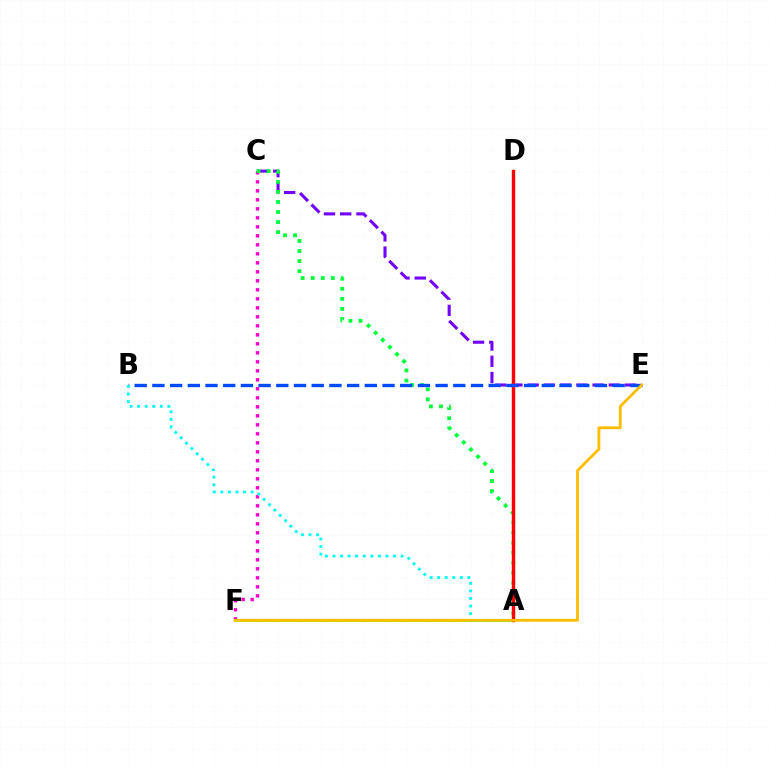{('C', 'F'): [{'color': '#ff00cf', 'line_style': 'dotted', 'thickness': 2.45}], ('C', 'E'): [{'color': '#7200ff', 'line_style': 'dashed', 'thickness': 2.21}], ('A', 'C'): [{'color': '#00ff39', 'line_style': 'dotted', 'thickness': 2.73}], ('A', 'F'): [{'color': '#84ff00', 'line_style': 'solid', 'thickness': 2.15}], ('A', 'D'): [{'color': '#ff0000', 'line_style': 'solid', 'thickness': 2.44}], ('B', 'E'): [{'color': '#004bff', 'line_style': 'dashed', 'thickness': 2.4}], ('A', 'B'): [{'color': '#00fff6', 'line_style': 'dotted', 'thickness': 2.06}], ('E', 'F'): [{'color': '#ffbd00', 'line_style': 'solid', 'thickness': 2.02}]}